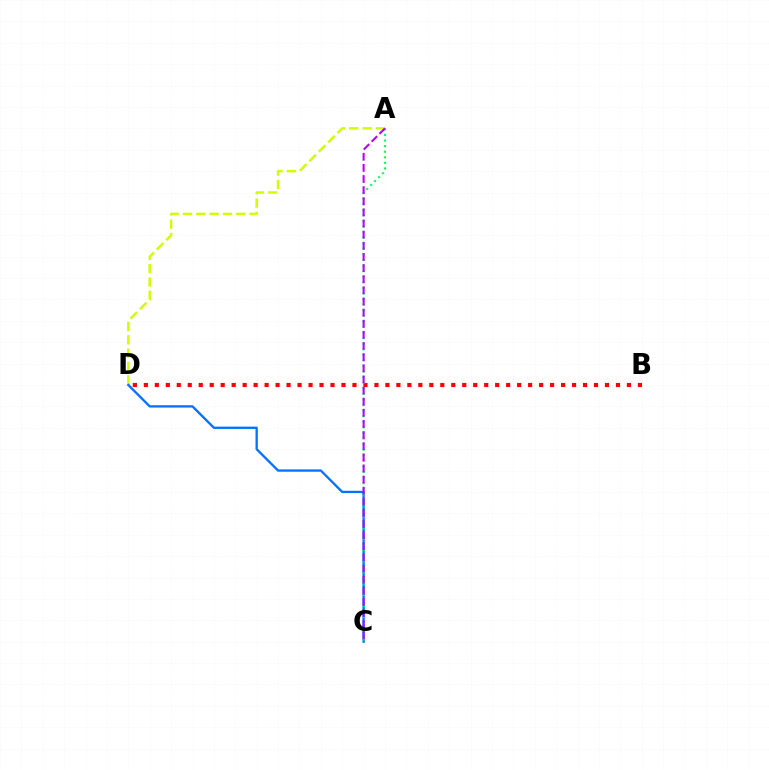{('A', 'D'): [{'color': '#d1ff00', 'line_style': 'dashed', 'thickness': 1.81}], ('B', 'D'): [{'color': '#ff0000', 'line_style': 'dotted', 'thickness': 2.98}], ('C', 'D'): [{'color': '#0074ff', 'line_style': 'solid', 'thickness': 1.68}], ('A', 'C'): [{'color': '#00ff5c', 'line_style': 'dotted', 'thickness': 1.52}, {'color': '#b900ff', 'line_style': 'dashed', 'thickness': 1.51}]}